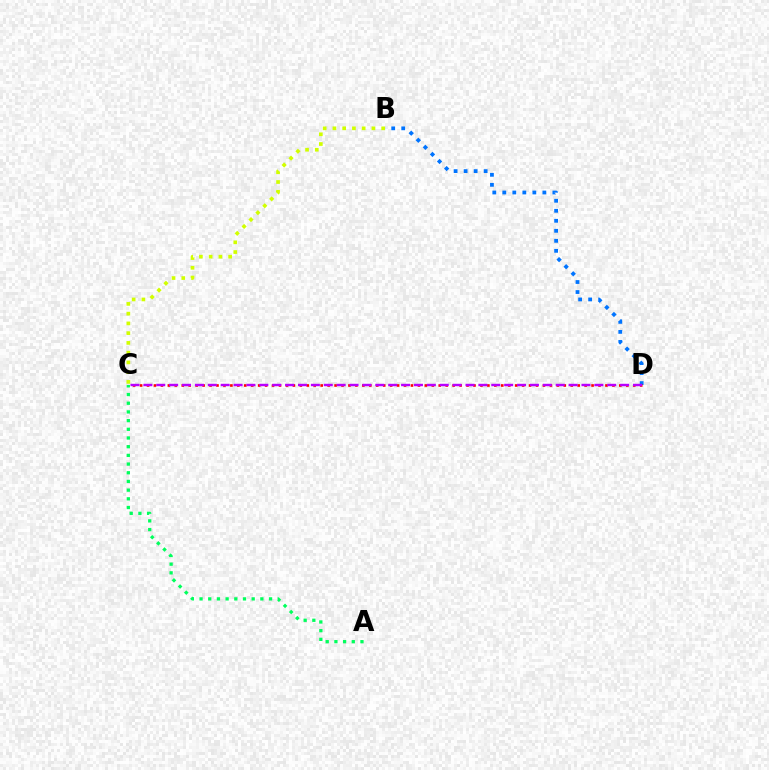{('B', 'D'): [{'color': '#0074ff', 'line_style': 'dotted', 'thickness': 2.72}], ('A', 'C'): [{'color': '#00ff5c', 'line_style': 'dotted', 'thickness': 2.36}], ('C', 'D'): [{'color': '#ff0000', 'line_style': 'dotted', 'thickness': 1.89}, {'color': '#b900ff', 'line_style': 'dashed', 'thickness': 1.75}], ('B', 'C'): [{'color': '#d1ff00', 'line_style': 'dotted', 'thickness': 2.65}]}